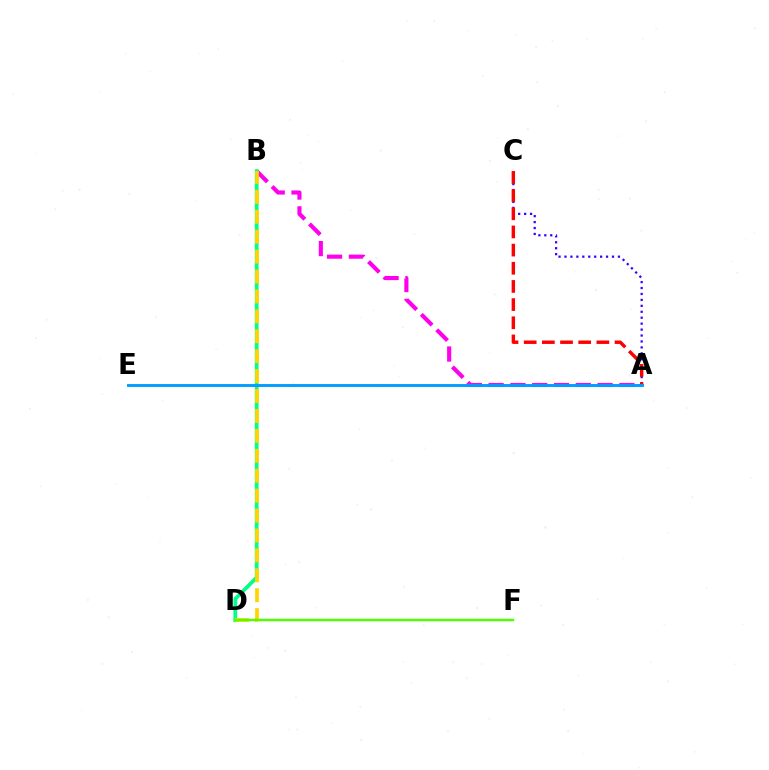{('A', 'C'): [{'color': '#3700ff', 'line_style': 'dotted', 'thickness': 1.61}, {'color': '#ff0000', 'line_style': 'dashed', 'thickness': 2.47}], ('A', 'B'): [{'color': '#ff00ed', 'line_style': 'dashed', 'thickness': 2.96}], ('B', 'D'): [{'color': '#00ff86', 'line_style': 'solid', 'thickness': 2.69}, {'color': '#ffd500', 'line_style': 'dashed', 'thickness': 2.71}], ('D', 'F'): [{'color': '#4fff00', 'line_style': 'solid', 'thickness': 1.77}], ('A', 'E'): [{'color': '#009eff', 'line_style': 'solid', 'thickness': 2.1}]}